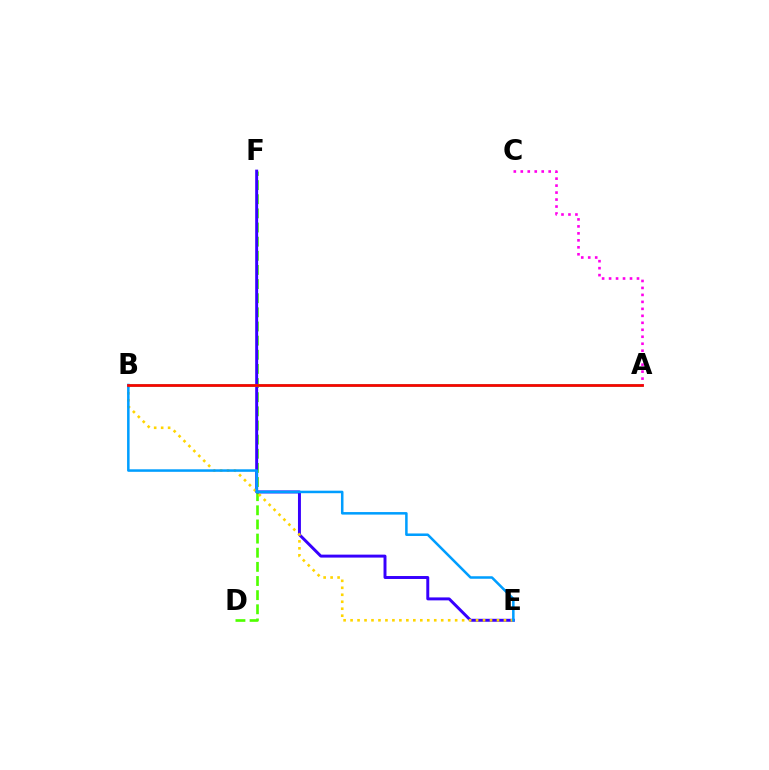{('D', 'F'): [{'color': '#4fff00', 'line_style': 'dashed', 'thickness': 1.92}], ('E', 'F'): [{'color': '#3700ff', 'line_style': 'solid', 'thickness': 2.13}], ('A', 'B'): [{'color': '#00ff86', 'line_style': 'solid', 'thickness': 1.86}, {'color': '#ff0000', 'line_style': 'solid', 'thickness': 1.94}], ('B', 'E'): [{'color': '#ffd500', 'line_style': 'dotted', 'thickness': 1.89}, {'color': '#009eff', 'line_style': 'solid', 'thickness': 1.82}], ('A', 'C'): [{'color': '#ff00ed', 'line_style': 'dotted', 'thickness': 1.9}]}